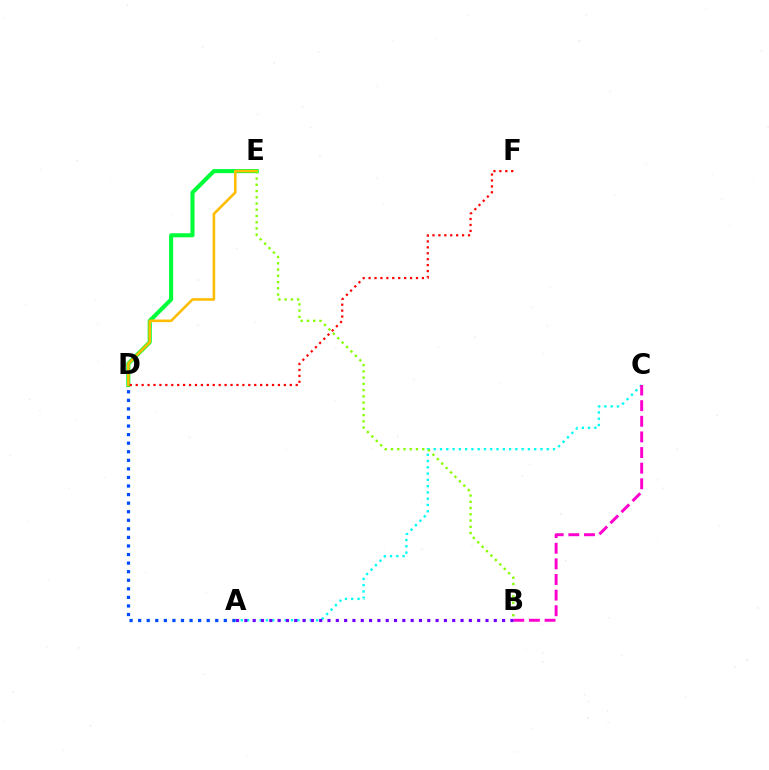{('D', 'E'): [{'color': '#00ff39', 'line_style': 'solid', 'thickness': 2.93}, {'color': '#ffbd00', 'line_style': 'solid', 'thickness': 1.87}], ('A', 'C'): [{'color': '#00fff6', 'line_style': 'dotted', 'thickness': 1.71}], ('B', 'E'): [{'color': '#84ff00', 'line_style': 'dotted', 'thickness': 1.7}], ('D', 'F'): [{'color': '#ff0000', 'line_style': 'dotted', 'thickness': 1.61}], ('A', 'D'): [{'color': '#004bff', 'line_style': 'dotted', 'thickness': 2.33}], ('B', 'C'): [{'color': '#ff00cf', 'line_style': 'dashed', 'thickness': 2.12}], ('A', 'B'): [{'color': '#7200ff', 'line_style': 'dotted', 'thickness': 2.26}]}